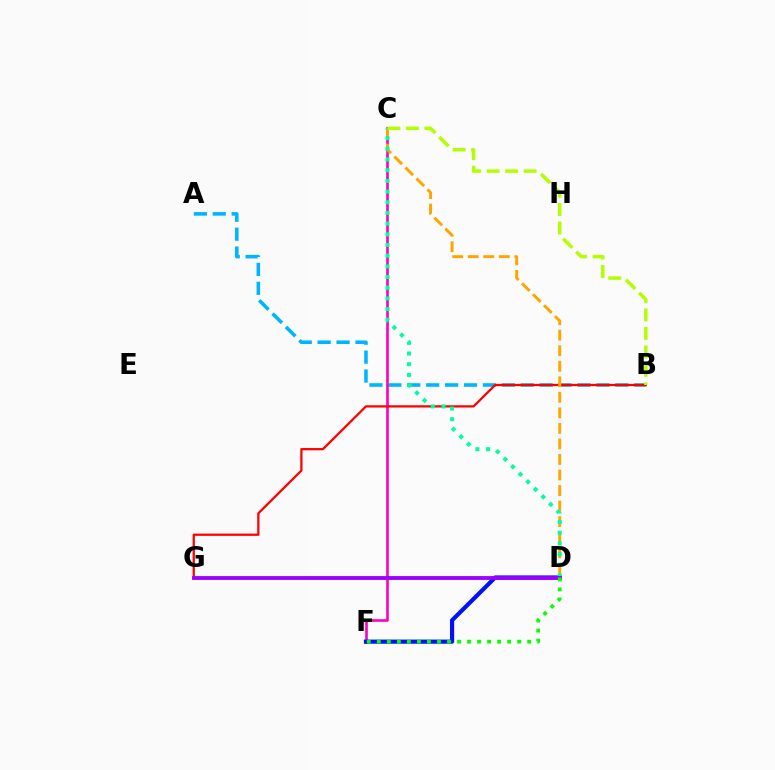{('A', 'B'): [{'color': '#00b5ff', 'line_style': 'dashed', 'thickness': 2.57}], ('C', 'F'): [{'color': '#ff00bd', 'line_style': 'solid', 'thickness': 1.89}], ('D', 'F'): [{'color': '#0010ff', 'line_style': 'solid', 'thickness': 3.0}, {'color': '#08ff00', 'line_style': 'dotted', 'thickness': 2.72}], ('B', 'G'): [{'color': '#ff0000', 'line_style': 'solid', 'thickness': 1.62}], ('C', 'D'): [{'color': '#ffa500', 'line_style': 'dashed', 'thickness': 2.11}, {'color': '#00ff9d', 'line_style': 'dotted', 'thickness': 2.9}], ('B', 'C'): [{'color': '#b3ff00', 'line_style': 'dashed', 'thickness': 2.51}], ('D', 'G'): [{'color': '#9b00ff', 'line_style': 'solid', 'thickness': 2.76}]}